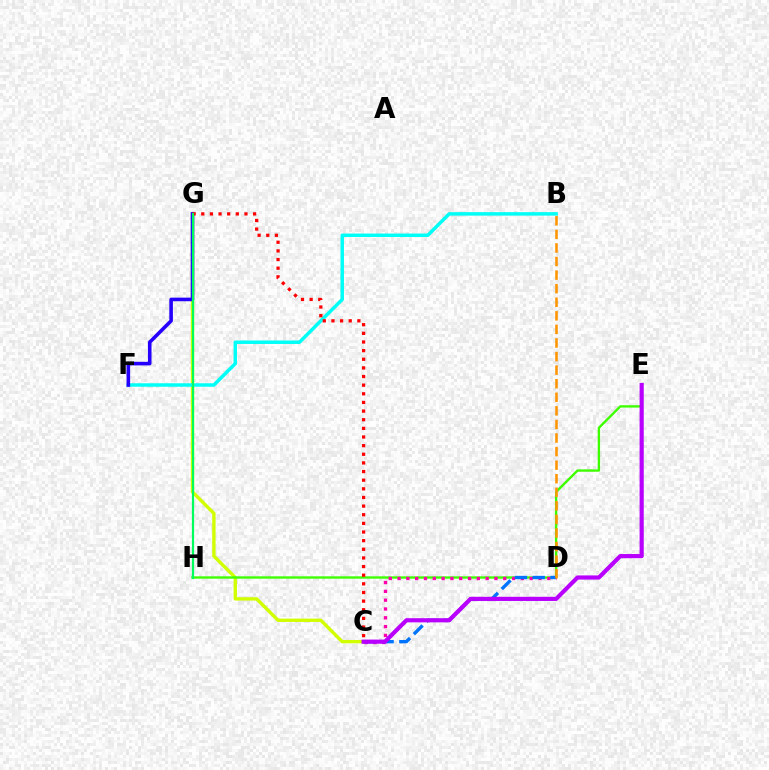{('C', 'G'): [{'color': '#d1ff00', 'line_style': 'solid', 'thickness': 2.42}, {'color': '#ff0000', 'line_style': 'dotted', 'thickness': 2.35}], ('B', 'F'): [{'color': '#00fff6', 'line_style': 'solid', 'thickness': 2.51}], ('F', 'G'): [{'color': '#2500ff', 'line_style': 'solid', 'thickness': 2.59}], ('E', 'H'): [{'color': '#3dff00', 'line_style': 'solid', 'thickness': 1.7}], ('C', 'D'): [{'color': '#ff00ac', 'line_style': 'dotted', 'thickness': 2.39}, {'color': '#0074ff', 'line_style': 'dashed', 'thickness': 2.41}], ('C', 'E'): [{'color': '#b900ff', 'line_style': 'solid', 'thickness': 3.0}], ('B', 'D'): [{'color': '#ff9400', 'line_style': 'dashed', 'thickness': 1.84}], ('G', 'H'): [{'color': '#00ff5c', 'line_style': 'solid', 'thickness': 1.59}]}